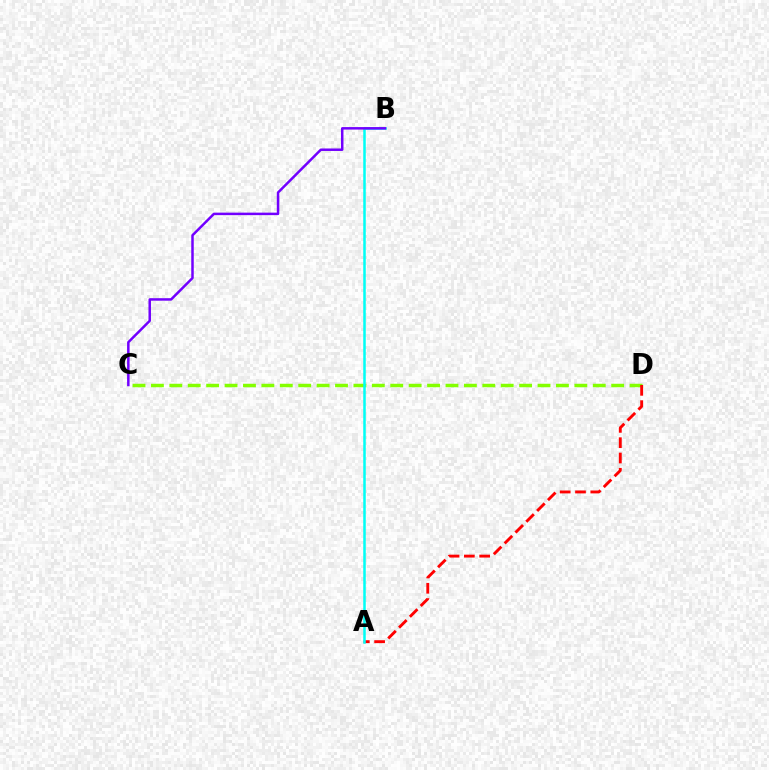{('C', 'D'): [{'color': '#84ff00', 'line_style': 'dashed', 'thickness': 2.5}], ('A', 'D'): [{'color': '#ff0000', 'line_style': 'dashed', 'thickness': 2.08}], ('A', 'B'): [{'color': '#00fff6', 'line_style': 'solid', 'thickness': 1.81}], ('B', 'C'): [{'color': '#7200ff', 'line_style': 'solid', 'thickness': 1.8}]}